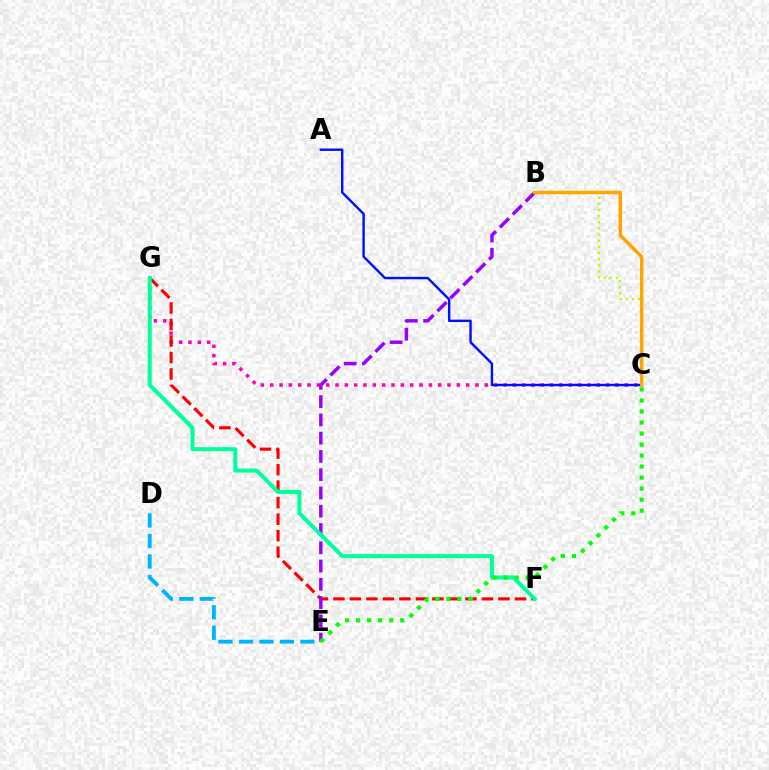{('C', 'G'): [{'color': '#ff00bd', 'line_style': 'dotted', 'thickness': 2.54}], ('D', 'E'): [{'color': '#00b5ff', 'line_style': 'dashed', 'thickness': 2.78}], ('F', 'G'): [{'color': '#ff0000', 'line_style': 'dashed', 'thickness': 2.24}, {'color': '#00ff9d', 'line_style': 'solid', 'thickness': 2.89}], ('B', 'E'): [{'color': '#9b00ff', 'line_style': 'dashed', 'thickness': 2.48}], ('B', 'C'): [{'color': '#b3ff00', 'line_style': 'dotted', 'thickness': 1.67}, {'color': '#ffa500', 'line_style': 'solid', 'thickness': 2.5}], ('A', 'C'): [{'color': '#0010ff', 'line_style': 'solid', 'thickness': 1.74}], ('C', 'E'): [{'color': '#08ff00', 'line_style': 'dotted', 'thickness': 2.99}]}